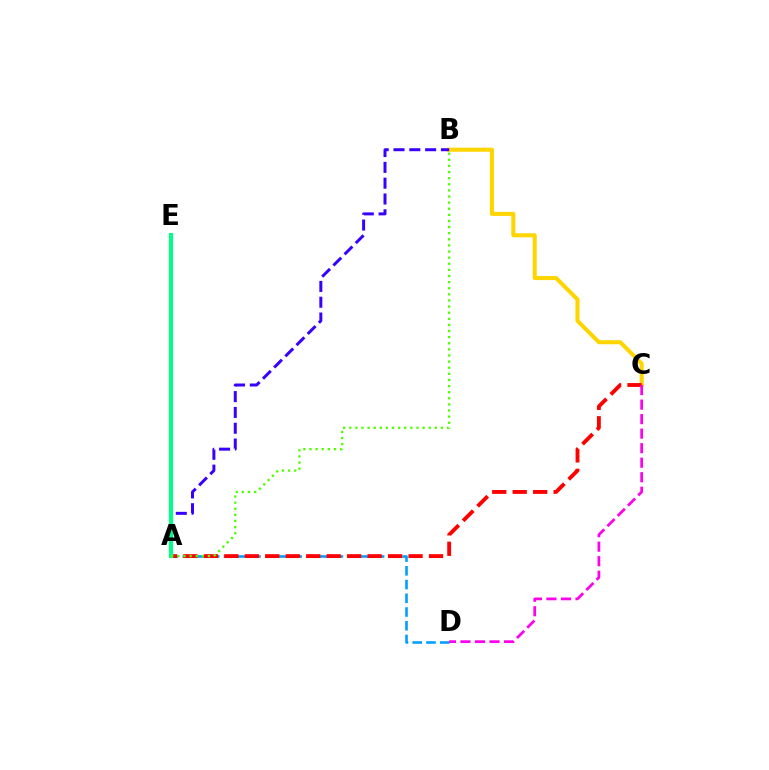{('B', 'C'): [{'color': '#ffd500', 'line_style': 'solid', 'thickness': 2.92}], ('A', 'B'): [{'color': '#3700ff', 'line_style': 'dashed', 'thickness': 2.15}, {'color': '#4fff00', 'line_style': 'dotted', 'thickness': 1.66}], ('A', 'D'): [{'color': '#009eff', 'line_style': 'dashed', 'thickness': 1.87}], ('A', 'C'): [{'color': '#ff0000', 'line_style': 'dashed', 'thickness': 2.78}], ('A', 'E'): [{'color': '#00ff86', 'line_style': 'solid', 'thickness': 2.97}], ('C', 'D'): [{'color': '#ff00ed', 'line_style': 'dashed', 'thickness': 1.97}]}